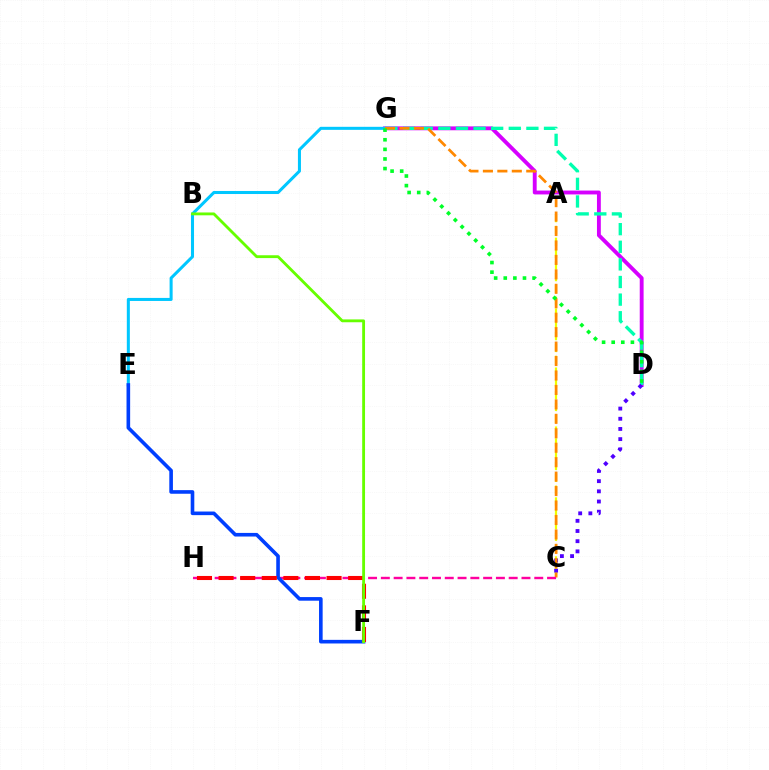{('D', 'G'): [{'color': '#d600ff', 'line_style': 'solid', 'thickness': 2.78}, {'color': '#00ffaf', 'line_style': 'dashed', 'thickness': 2.39}, {'color': '#00ff27', 'line_style': 'dotted', 'thickness': 2.61}], ('A', 'C'): [{'color': '#eeff00', 'line_style': 'dashed', 'thickness': 1.6}], ('E', 'G'): [{'color': '#00c7ff', 'line_style': 'solid', 'thickness': 2.19}], ('C', 'D'): [{'color': '#4f00ff', 'line_style': 'dotted', 'thickness': 2.77}], ('C', 'G'): [{'color': '#ff8800', 'line_style': 'dashed', 'thickness': 1.96}], ('C', 'H'): [{'color': '#ff00a0', 'line_style': 'dashed', 'thickness': 1.74}], ('E', 'F'): [{'color': '#003fff', 'line_style': 'solid', 'thickness': 2.6}], ('F', 'H'): [{'color': '#ff0000', 'line_style': 'dashed', 'thickness': 2.93}], ('B', 'F'): [{'color': '#66ff00', 'line_style': 'solid', 'thickness': 2.04}]}